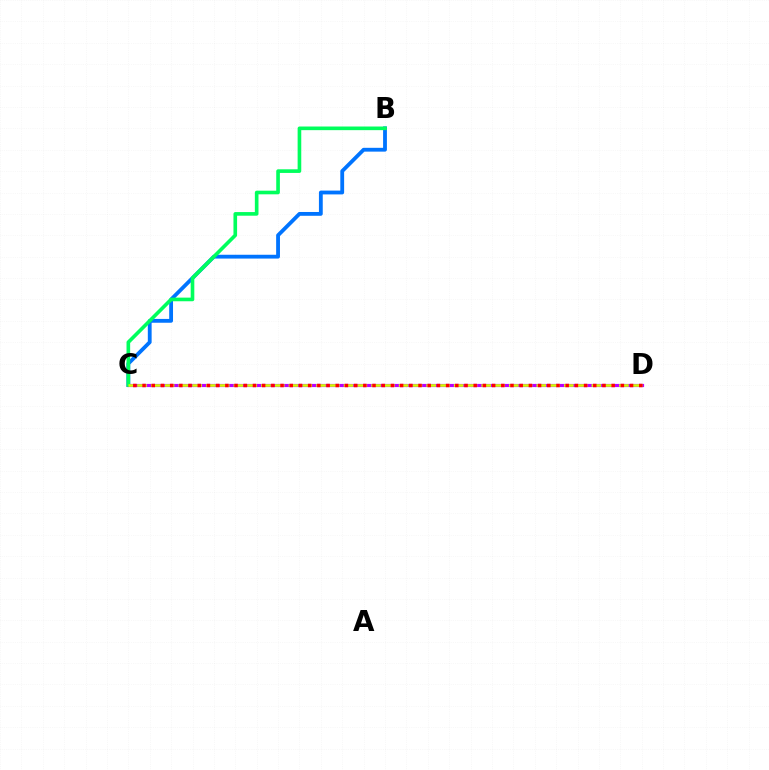{('B', 'C'): [{'color': '#0074ff', 'line_style': 'solid', 'thickness': 2.75}, {'color': '#00ff5c', 'line_style': 'solid', 'thickness': 2.62}], ('C', 'D'): [{'color': '#b900ff', 'line_style': 'solid', 'thickness': 2.28}, {'color': '#d1ff00', 'line_style': 'dashed', 'thickness': 1.87}, {'color': '#ff0000', 'line_style': 'dotted', 'thickness': 2.5}]}